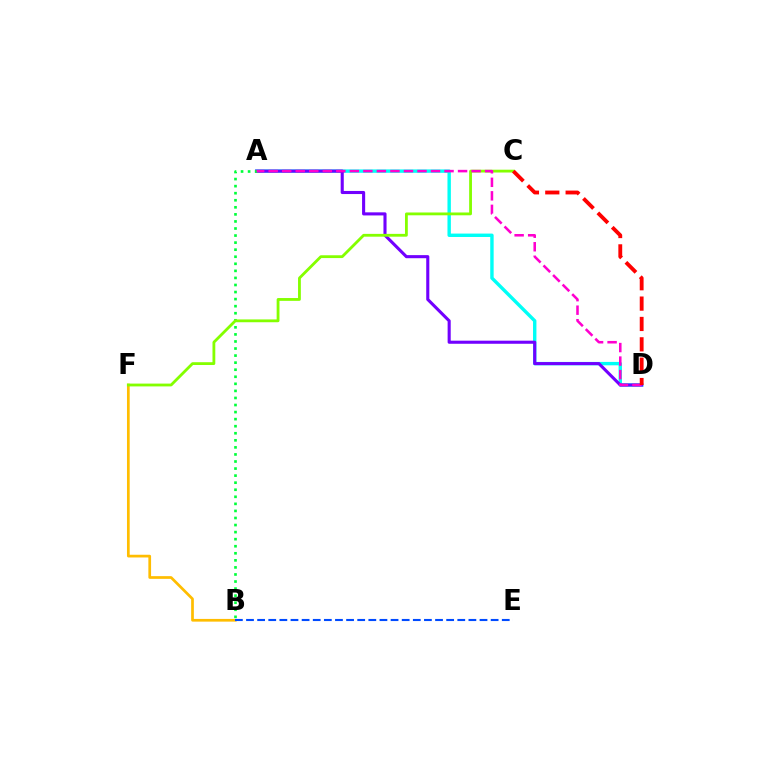{('B', 'F'): [{'color': '#ffbd00', 'line_style': 'solid', 'thickness': 1.95}], ('A', 'D'): [{'color': '#00fff6', 'line_style': 'solid', 'thickness': 2.45}, {'color': '#7200ff', 'line_style': 'solid', 'thickness': 2.23}, {'color': '#ff00cf', 'line_style': 'dashed', 'thickness': 1.84}], ('A', 'B'): [{'color': '#00ff39', 'line_style': 'dotted', 'thickness': 1.92}], ('C', 'F'): [{'color': '#84ff00', 'line_style': 'solid', 'thickness': 2.02}], ('B', 'E'): [{'color': '#004bff', 'line_style': 'dashed', 'thickness': 1.51}], ('C', 'D'): [{'color': '#ff0000', 'line_style': 'dashed', 'thickness': 2.77}]}